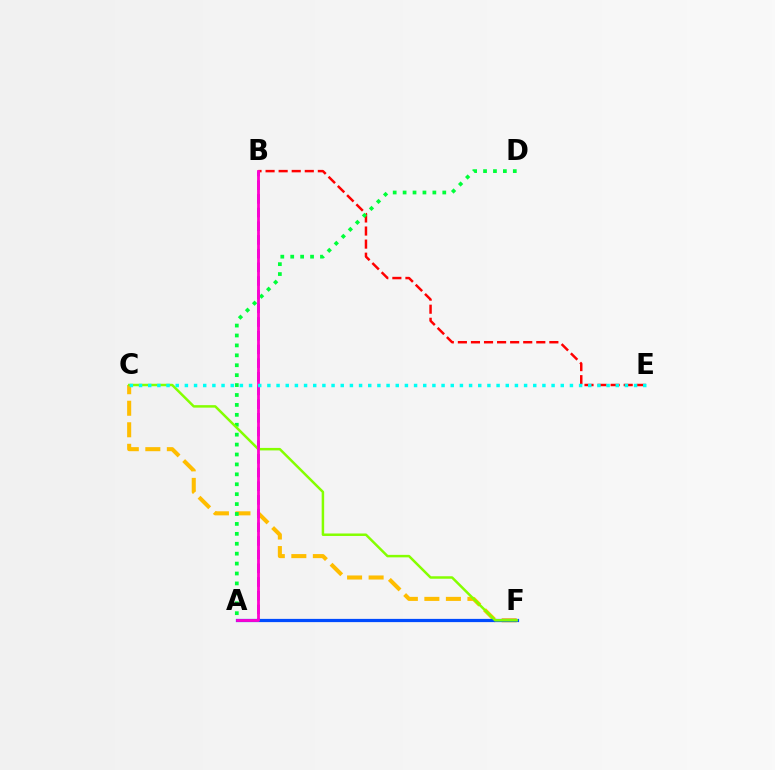{('B', 'E'): [{'color': '#ff0000', 'line_style': 'dashed', 'thickness': 1.78}], ('C', 'F'): [{'color': '#ffbd00', 'line_style': 'dashed', 'thickness': 2.92}, {'color': '#84ff00', 'line_style': 'solid', 'thickness': 1.79}], ('A', 'B'): [{'color': '#7200ff', 'line_style': 'dashed', 'thickness': 1.86}, {'color': '#ff00cf', 'line_style': 'solid', 'thickness': 2.01}], ('A', 'F'): [{'color': '#004bff', 'line_style': 'solid', 'thickness': 2.33}], ('A', 'D'): [{'color': '#00ff39', 'line_style': 'dotted', 'thickness': 2.69}], ('C', 'E'): [{'color': '#00fff6', 'line_style': 'dotted', 'thickness': 2.49}]}